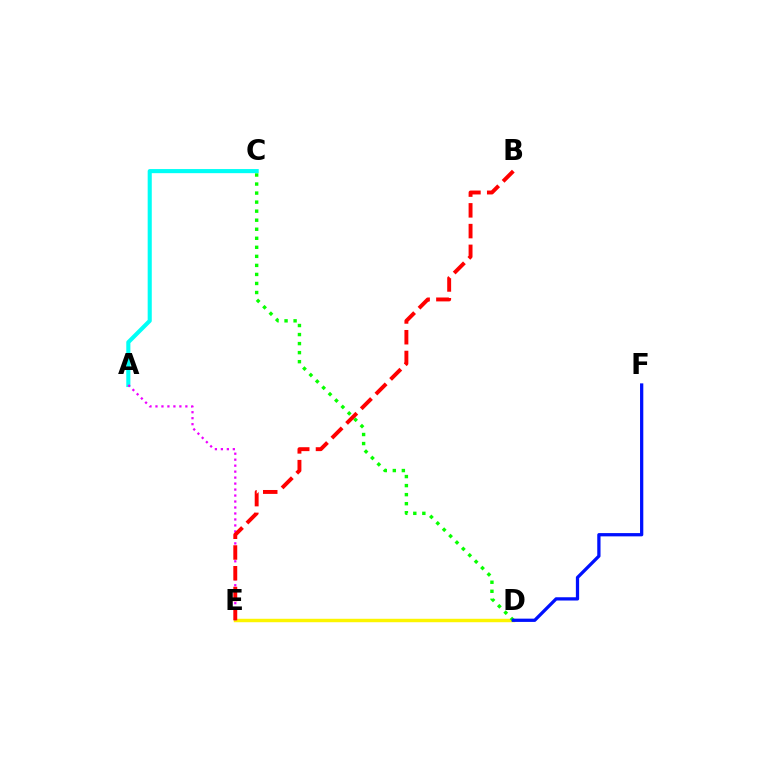{('D', 'E'): [{'color': '#fcf500', 'line_style': 'solid', 'thickness': 2.48}], ('A', 'C'): [{'color': '#00fff6', 'line_style': 'solid', 'thickness': 2.96}], ('C', 'D'): [{'color': '#08ff00', 'line_style': 'dotted', 'thickness': 2.46}], ('D', 'F'): [{'color': '#0010ff', 'line_style': 'solid', 'thickness': 2.35}], ('A', 'E'): [{'color': '#ee00ff', 'line_style': 'dotted', 'thickness': 1.62}], ('B', 'E'): [{'color': '#ff0000', 'line_style': 'dashed', 'thickness': 2.82}]}